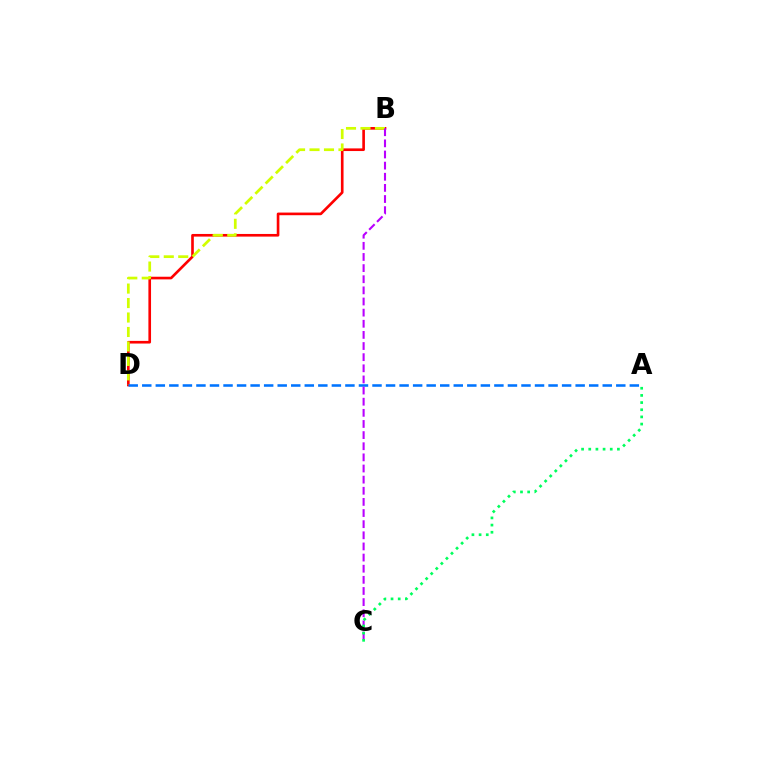{('B', 'D'): [{'color': '#ff0000', 'line_style': 'solid', 'thickness': 1.9}, {'color': '#d1ff00', 'line_style': 'dashed', 'thickness': 1.97}], ('A', 'D'): [{'color': '#0074ff', 'line_style': 'dashed', 'thickness': 1.84}], ('B', 'C'): [{'color': '#b900ff', 'line_style': 'dashed', 'thickness': 1.51}], ('A', 'C'): [{'color': '#00ff5c', 'line_style': 'dotted', 'thickness': 1.95}]}